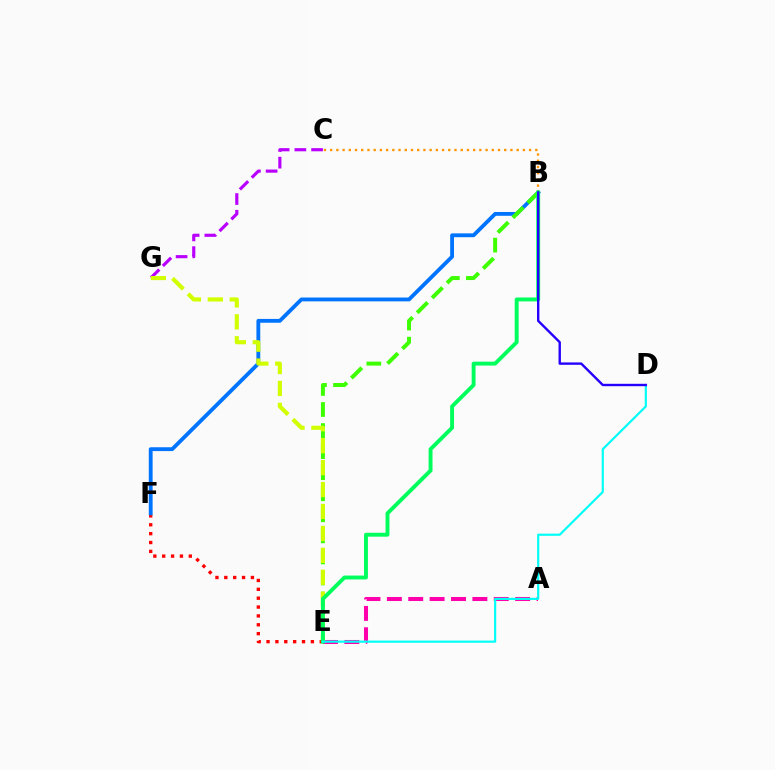{('E', 'F'): [{'color': '#ff0000', 'line_style': 'dotted', 'thickness': 2.41}], ('C', 'G'): [{'color': '#b900ff', 'line_style': 'dashed', 'thickness': 2.27}], ('B', 'F'): [{'color': '#0074ff', 'line_style': 'solid', 'thickness': 2.76}], ('B', 'E'): [{'color': '#3dff00', 'line_style': 'dashed', 'thickness': 2.86}, {'color': '#00ff5c', 'line_style': 'solid', 'thickness': 2.81}], ('B', 'C'): [{'color': '#ff9400', 'line_style': 'dotted', 'thickness': 1.69}], ('A', 'E'): [{'color': '#ff00ac', 'line_style': 'dashed', 'thickness': 2.9}], ('E', 'G'): [{'color': '#d1ff00', 'line_style': 'dashed', 'thickness': 2.98}], ('D', 'E'): [{'color': '#00fff6', 'line_style': 'solid', 'thickness': 1.56}], ('B', 'D'): [{'color': '#2500ff', 'line_style': 'solid', 'thickness': 1.72}]}